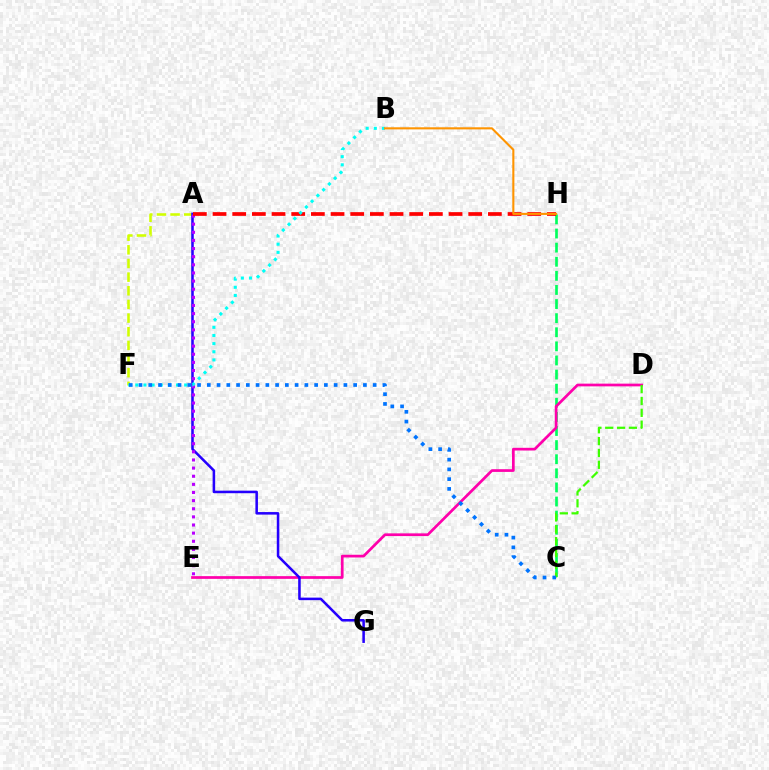{('C', 'H'): [{'color': '#00ff5c', 'line_style': 'dashed', 'thickness': 1.92}], ('D', 'E'): [{'color': '#ff00ac', 'line_style': 'solid', 'thickness': 1.96}], ('A', 'F'): [{'color': '#d1ff00', 'line_style': 'dashed', 'thickness': 1.85}], ('A', 'G'): [{'color': '#2500ff', 'line_style': 'solid', 'thickness': 1.83}], ('A', 'E'): [{'color': '#b900ff', 'line_style': 'dotted', 'thickness': 2.21}], ('A', 'H'): [{'color': '#ff0000', 'line_style': 'dashed', 'thickness': 2.67}], ('C', 'D'): [{'color': '#3dff00', 'line_style': 'dashed', 'thickness': 1.61}], ('B', 'F'): [{'color': '#00fff6', 'line_style': 'dotted', 'thickness': 2.21}], ('C', 'F'): [{'color': '#0074ff', 'line_style': 'dotted', 'thickness': 2.65}], ('B', 'H'): [{'color': '#ff9400', 'line_style': 'solid', 'thickness': 1.51}]}